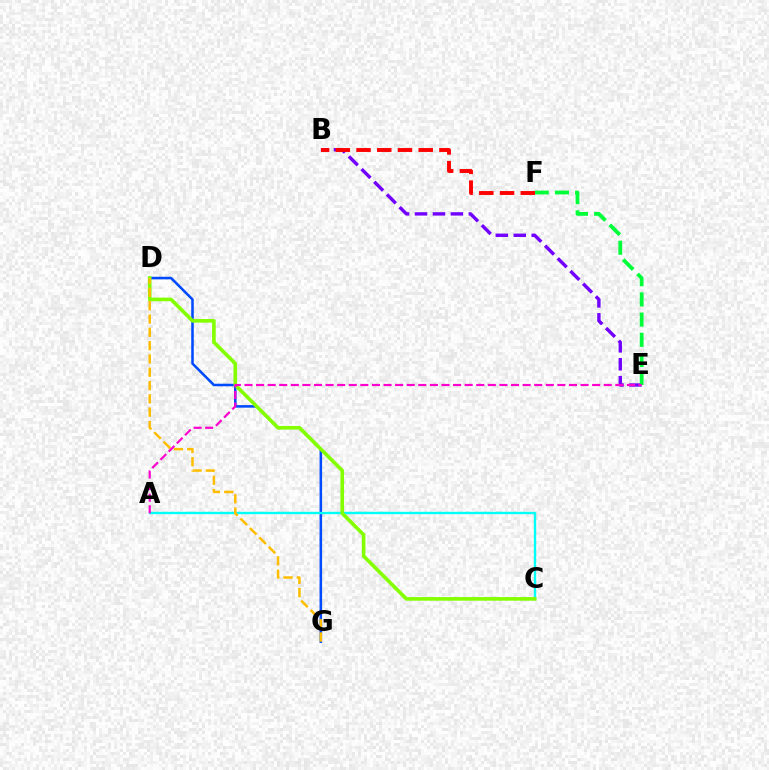{('D', 'G'): [{'color': '#004bff', 'line_style': 'solid', 'thickness': 1.84}, {'color': '#ffbd00', 'line_style': 'dashed', 'thickness': 1.81}], ('B', 'E'): [{'color': '#7200ff', 'line_style': 'dashed', 'thickness': 2.44}], ('E', 'F'): [{'color': '#00ff39', 'line_style': 'dashed', 'thickness': 2.74}], ('A', 'C'): [{'color': '#00fff6', 'line_style': 'solid', 'thickness': 1.7}], ('C', 'D'): [{'color': '#84ff00', 'line_style': 'solid', 'thickness': 2.61}], ('B', 'F'): [{'color': '#ff0000', 'line_style': 'dashed', 'thickness': 2.82}], ('A', 'E'): [{'color': '#ff00cf', 'line_style': 'dashed', 'thickness': 1.57}]}